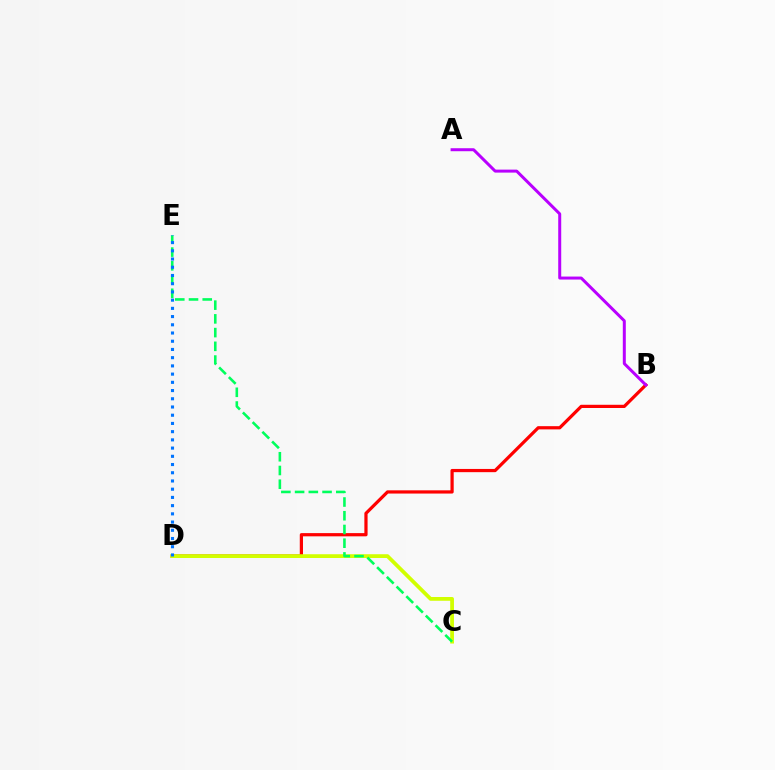{('B', 'D'): [{'color': '#ff0000', 'line_style': 'solid', 'thickness': 2.32}], ('A', 'B'): [{'color': '#b900ff', 'line_style': 'solid', 'thickness': 2.15}], ('C', 'D'): [{'color': '#d1ff00', 'line_style': 'solid', 'thickness': 2.71}], ('C', 'E'): [{'color': '#00ff5c', 'line_style': 'dashed', 'thickness': 1.87}], ('D', 'E'): [{'color': '#0074ff', 'line_style': 'dotted', 'thickness': 2.23}]}